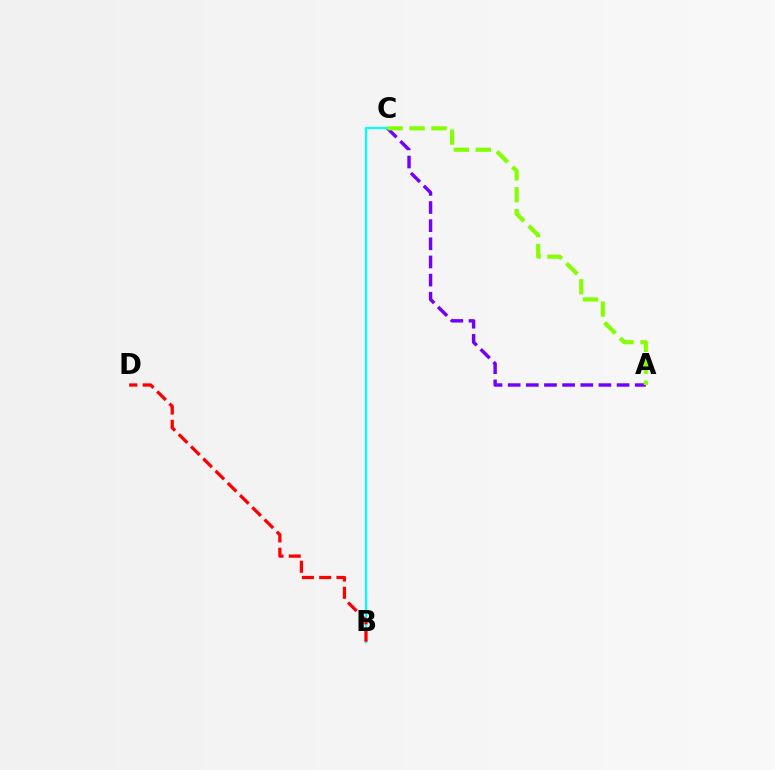{('A', 'C'): [{'color': '#7200ff', 'line_style': 'dashed', 'thickness': 2.47}, {'color': '#84ff00', 'line_style': 'dashed', 'thickness': 2.98}], ('B', 'C'): [{'color': '#00fff6', 'line_style': 'solid', 'thickness': 1.63}], ('B', 'D'): [{'color': '#ff0000', 'line_style': 'dashed', 'thickness': 2.35}]}